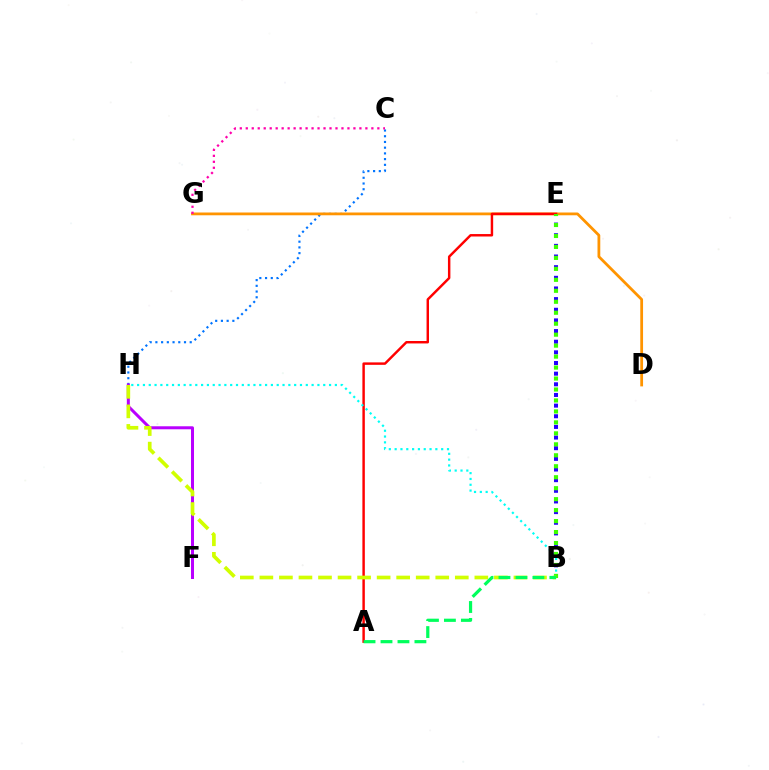{('C', 'H'): [{'color': '#0074ff', 'line_style': 'dotted', 'thickness': 1.55}], ('D', 'G'): [{'color': '#ff9400', 'line_style': 'solid', 'thickness': 2.0}], ('F', 'H'): [{'color': '#b900ff', 'line_style': 'solid', 'thickness': 2.17}], ('A', 'E'): [{'color': '#ff0000', 'line_style': 'solid', 'thickness': 1.76}], ('B', 'E'): [{'color': '#2500ff', 'line_style': 'dotted', 'thickness': 2.89}, {'color': '#3dff00', 'line_style': 'dotted', 'thickness': 2.98}], ('C', 'G'): [{'color': '#ff00ac', 'line_style': 'dotted', 'thickness': 1.63}], ('B', 'H'): [{'color': '#00fff6', 'line_style': 'dotted', 'thickness': 1.58}, {'color': '#d1ff00', 'line_style': 'dashed', 'thickness': 2.65}], ('A', 'B'): [{'color': '#00ff5c', 'line_style': 'dashed', 'thickness': 2.3}]}